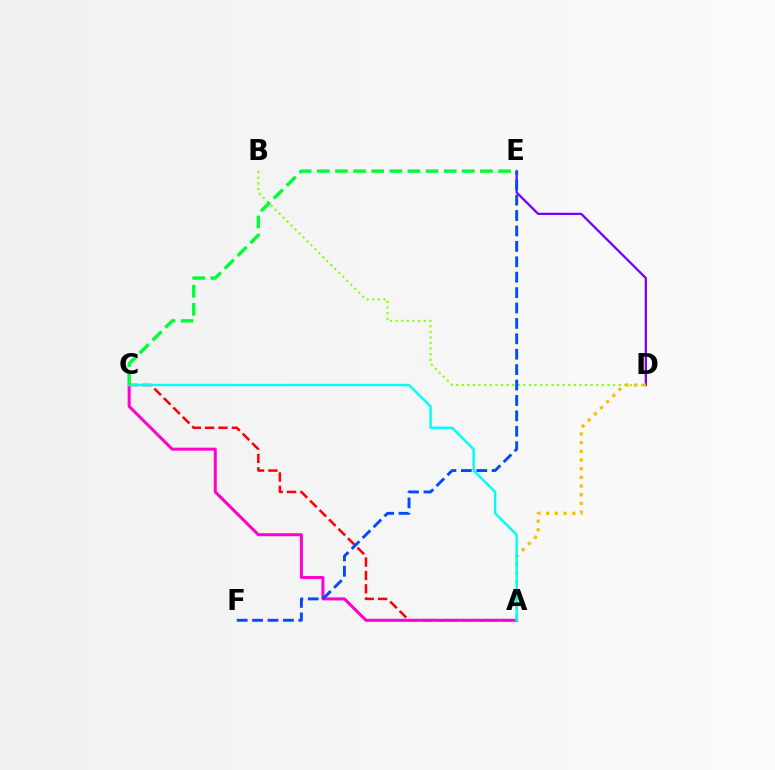{('A', 'C'): [{'color': '#ff0000', 'line_style': 'dashed', 'thickness': 1.81}, {'color': '#ff00cf', 'line_style': 'solid', 'thickness': 2.18}, {'color': '#00fff6', 'line_style': 'solid', 'thickness': 1.77}], ('D', 'E'): [{'color': '#7200ff', 'line_style': 'solid', 'thickness': 1.63}], ('B', 'D'): [{'color': '#84ff00', 'line_style': 'dotted', 'thickness': 1.52}], ('E', 'F'): [{'color': '#004bff', 'line_style': 'dashed', 'thickness': 2.09}], ('A', 'D'): [{'color': '#ffbd00', 'line_style': 'dotted', 'thickness': 2.36}], ('C', 'E'): [{'color': '#00ff39', 'line_style': 'dashed', 'thickness': 2.46}]}